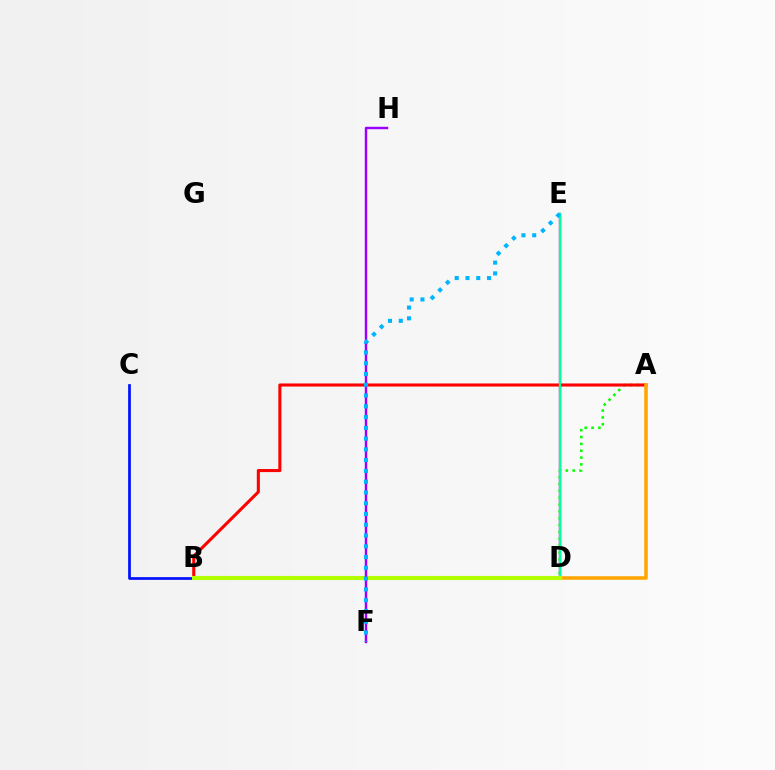{('B', 'C'): [{'color': '#0010ff', 'line_style': 'solid', 'thickness': 1.95}], ('D', 'E'): [{'color': '#ff00bd', 'line_style': 'solid', 'thickness': 1.69}, {'color': '#00ff9d', 'line_style': 'solid', 'thickness': 1.63}], ('A', 'D'): [{'color': '#08ff00', 'line_style': 'dotted', 'thickness': 1.86}, {'color': '#ffa500', 'line_style': 'solid', 'thickness': 2.55}], ('A', 'B'): [{'color': '#ff0000', 'line_style': 'solid', 'thickness': 2.21}], ('B', 'D'): [{'color': '#b3ff00', 'line_style': 'solid', 'thickness': 2.95}], ('F', 'H'): [{'color': '#9b00ff', 'line_style': 'solid', 'thickness': 1.75}], ('E', 'F'): [{'color': '#00b5ff', 'line_style': 'dotted', 'thickness': 2.93}]}